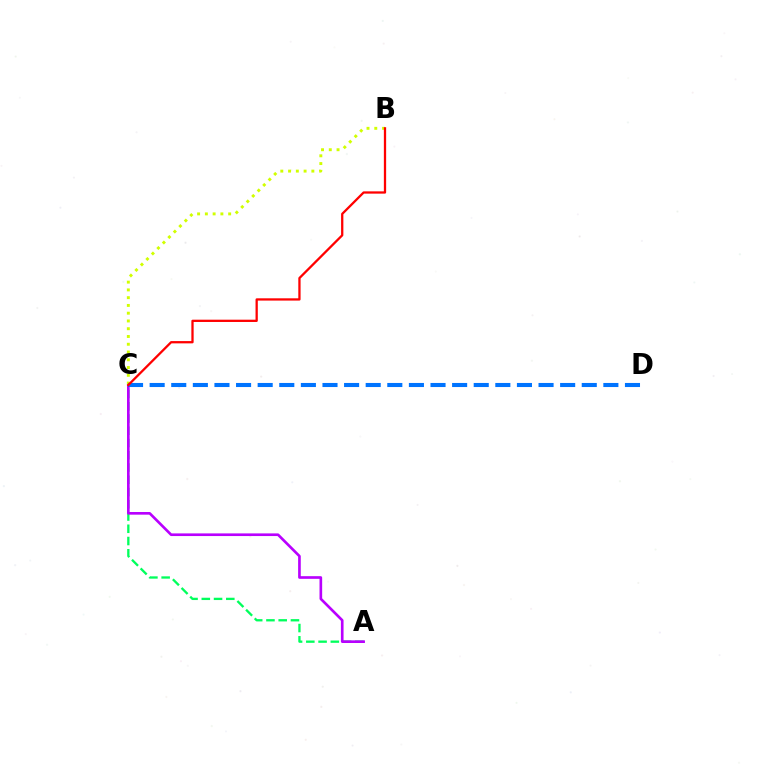{('A', 'C'): [{'color': '#00ff5c', 'line_style': 'dashed', 'thickness': 1.66}, {'color': '#b900ff', 'line_style': 'solid', 'thickness': 1.91}], ('B', 'C'): [{'color': '#d1ff00', 'line_style': 'dotted', 'thickness': 2.11}, {'color': '#ff0000', 'line_style': 'solid', 'thickness': 1.64}], ('C', 'D'): [{'color': '#0074ff', 'line_style': 'dashed', 'thickness': 2.94}]}